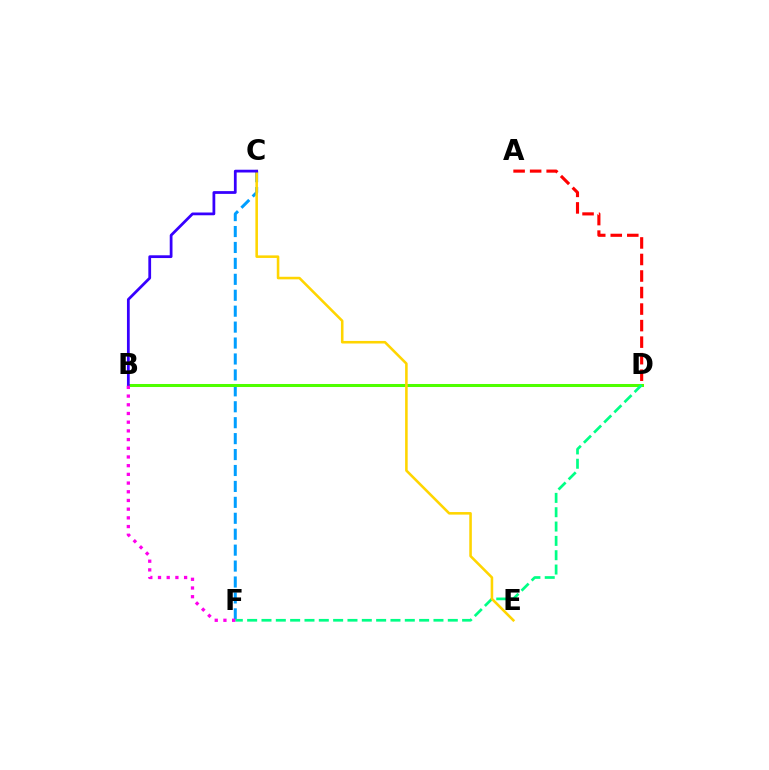{('C', 'F'): [{'color': '#009eff', 'line_style': 'dashed', 'thickness': 2.16}], ('A', 'D'): [{'color': '#ff0000', 'line_style': 'dashed', 'thickness': 2.25}], ('B', 'D'): [{'color': '#4fff00', 'line_style': 'solid', 'thickness': 2.18}], ('D', 'F'): [{'color': '#00ff86', 'line_style': 'dashed', 'thickness': 1.95}], ('C', 'E'): [{'color': '#ffd500', 'line_style': 'solid', 'thickness': 1.85}], ('B', 'C'): [{'color': '#3700ff', 'line_style': 'solid', 'thickness': 1.99}], ('B', 'F'): [{'color': '#ff00ed', 'line_style': 'dotted', 'thickness': 2.36}]}